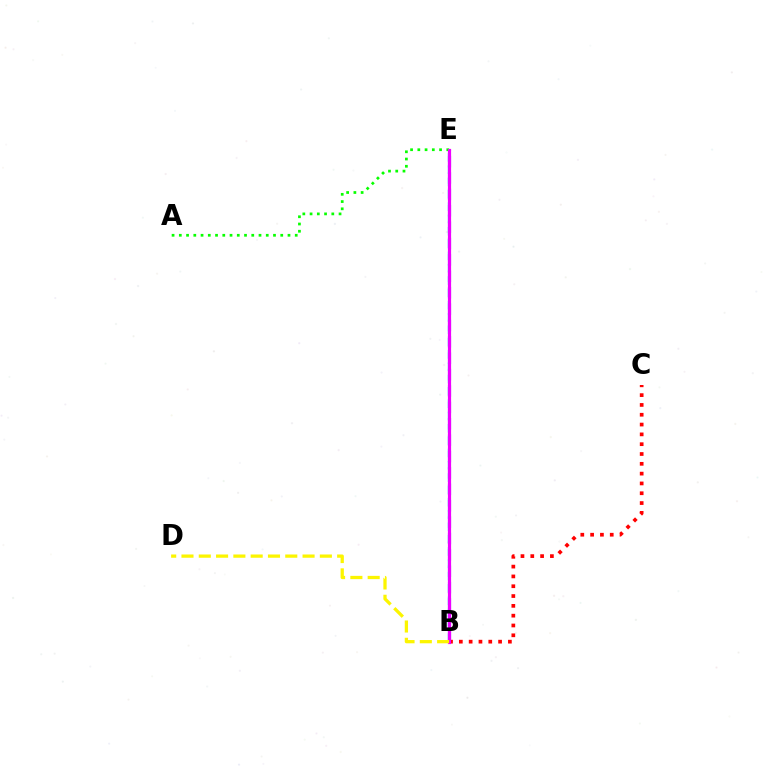{('A', 'E'): [{'color': '#08ff00', 'line_style': 'dotted', 'thickness': 1.97}], ('B', 'E'): [{'color': '#00fff6', 'line_style': 'dashed', 'thickness': 1.67}, {'color': '#0010ff', 'line_style': 'dashed', 'thickness': 2.23}, {'color': '#ee00ff', 'line_style': 'solid', 'thickness': 2.3}], ('B', 'C'): [{'color': '#ff0000', 'line_style': 'dotted', 'thickness': 2.67}], ('B', 'D'): [{'color': '#fcf500', 'line_style': 'dashed', 'thickness': 2.35}]}